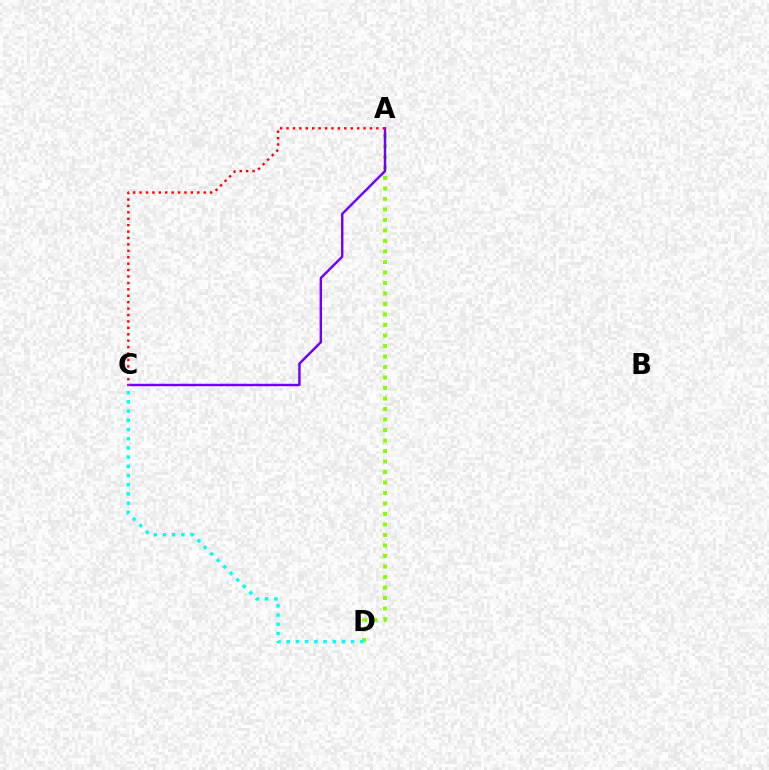{('A', 'D'): [{'color': '#84ff00', 'line_style': 'dotted', 'thickness': 2.85}], ('A', 'C'): [{'color': '#7200ff', 'line_style': 'solid', 'thickness': 1.76}, {'color': '#ff0000', 'line_style': 'dotted', 'thickness': 1.74}], ('C', 'D'): [{'color': '#00fff6', 'line_style': 'dotted', 'thickness': 2.5}]}